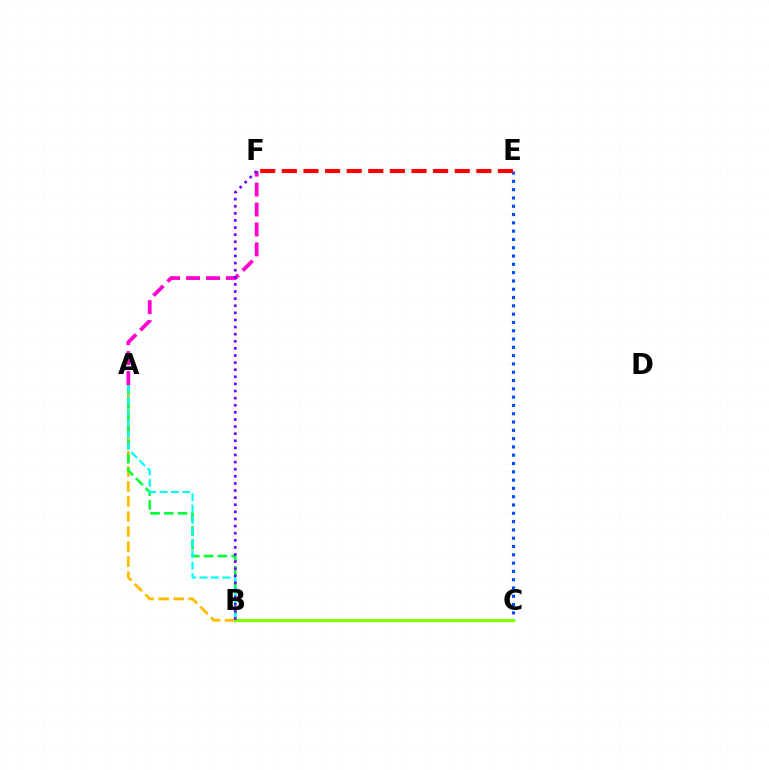{('A', 'B'): [{'color': '#ffbd00', 'line_style': 'dashed', 'thickness': 2.04}, {'color': '#00ff39', 'line_style': 'dashed', 'thickness': 1.87}, {'color': '#00fff6', 'line_style': 'dashed', 'thickness': 1.55}], ('C', 'E'): [{'color': '#004bff', 'line_style': 'dotted', 'thickness': 2.25}], ('E', 'F'): [{'color': '#ff0000', 'line_style': 'dashed', 'thickness': 2.94}], ('A', 'F'): [{'color': '#ff00cf', 'line_style': 'dashed', 'thickness': 2.71}], ('B', 'C'): [{'color': '#84ff00', 'line_style': 'solid', 'thickness': 2.36}], ('B', 'F'): [{'color': '#7200ff', 'line_style': 'dotted', 'thickness': 1.93}]}